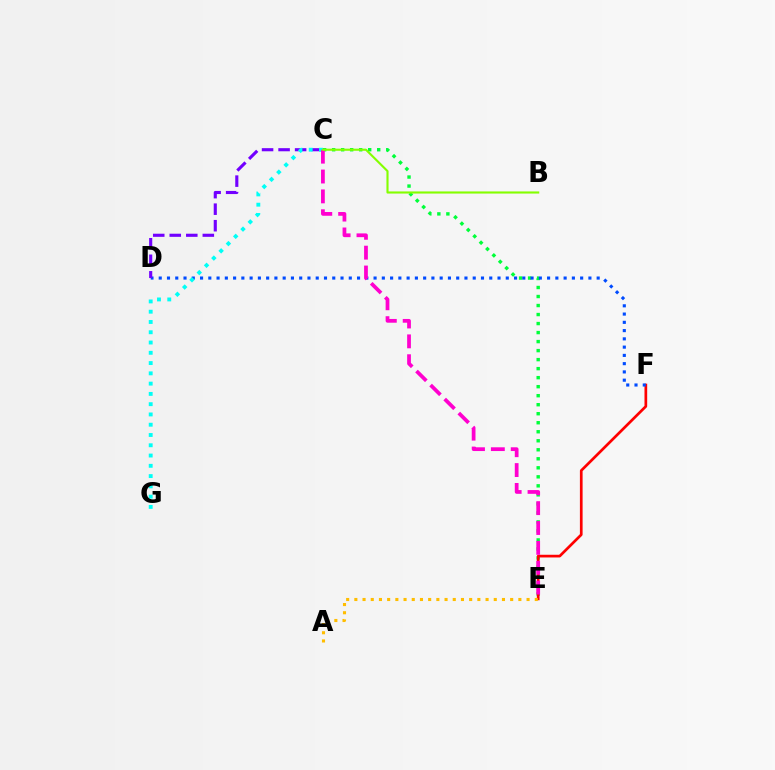{('C', 'E'): [{'color': '#00ff39', 'line_style': 'dotted', 'thickness': 2.45}, {'color': '#ff00cf', 'line_style': 'dashed', 'thickness': 2.7}], ('E', 'F'): [{'color': '#ff0000', 'line_style': 'solid', 'thickness': 1.94}], ('D', 'F'): [{'color': '#004bff', 'line_style': 'dotted', 'thickness': 2.25}], ('A', 'E'): [{'color': '#ffbd00', 'line_style': 'dotted', 'thickness': 2.23}], ('C', 'D'): [{'color': '#7200ff', 'line_style': 'dashed', 'thickness': 2.25}], ('C', 'G'): [{'color': '#00fff6', 'line_style': 'dotted', 'thickness': 2.79}], ('B', 'C'): [{'color': '#84ff00', 'line_style': 'solid', 'thickness': 1.53}]}